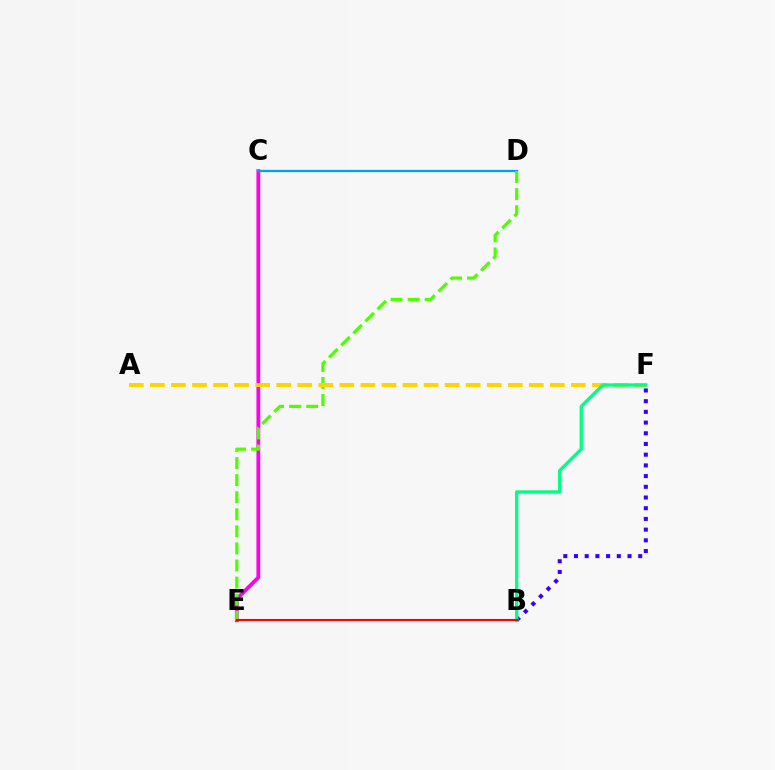{('C', 'E'): [{'color': '#ff00ed', 'line_style': 'solid', 'thickness': 2.73}], ('C', 'D'): [{'color': '#009eff', 'line_style': 'solid', 'thickness': 1.64}], ('D', 'E'): [{'color': '#4fff00', 'line_style': 'dashed', 'thickness': 2.32}], ('A', 'F'): [{'color': '#ffd500', 'line_style': 'dashed', 'thickness': 2.86}], ('B', 'F'): [{'color': '#3700ff', 'line_style': 'dotted', 'thickness': 2.91}, {'color': '#00ff86', 'line_style': 'solid', 'thickness': 2.4}], ('B', 'E'): [{'color': '#ff0000', 'line_style': 'solid', 'thickness': 1.5}]}